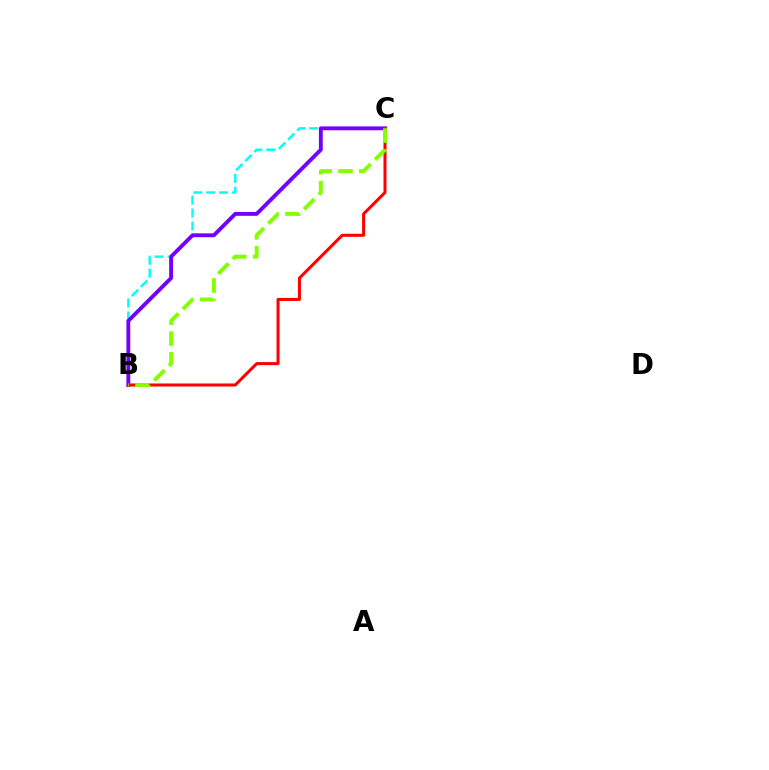{('B', 'C'): [{'color': '#00fff6', 'line_style': 'dashed', 'thickness': 1.75}, {'color': '#7200ff', 'line_style': 'solid', 'thickness': 2.78}, {'color': '#ff0000', 'line_style': 'solid', 'thickness': 2.18}, {'color': '#84ff00', 'line_style': 'dashed', 'thickness': 2.83}]}